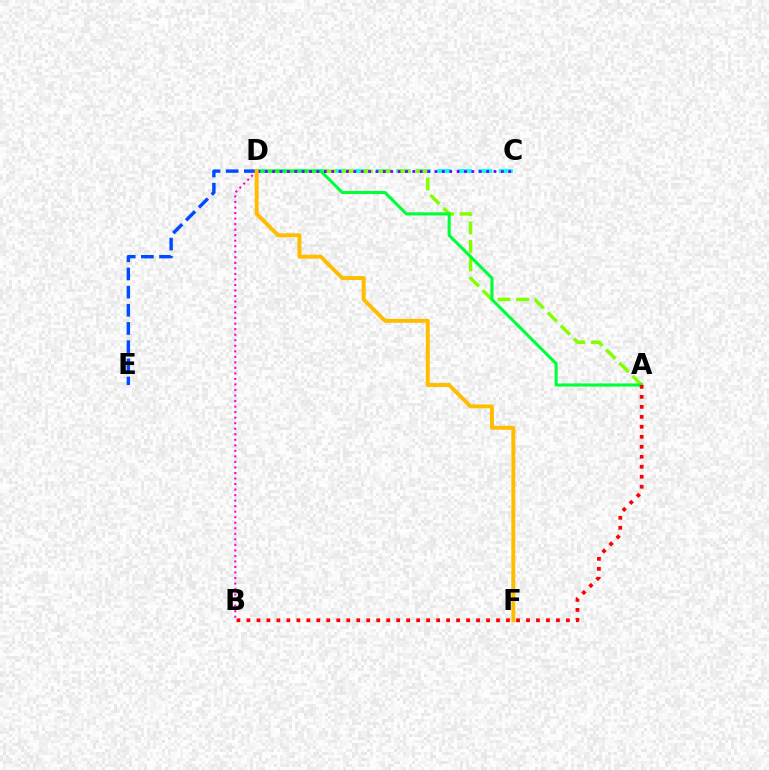{('D', 'E'): [{'color': '#004bff', 'line_style': 'dashed', 'thickness': 2.47}], ('C', 'D'): [{'color': '#00fff6', 'line_style': 'dashed', 'thickness': 2.78}, {'color': '#7200ff', 'line_style': 'dotted', 'thickness': 2.0}], ('A', 'D'): [{'color': '#84ff00', 'line_style': 'dashed', 'thickness': 2.51}, {'color': '#00ff39', 'line_style': 'solid', 'thickness': 2.24}], ('B', 'D'): [{'color': '#ff00cf', 'line_style': 'dotted', 'thickness': 1.5}], ('A', 'B'): [{'color': '#ff0000', 'line_style': 'dotted', 'thickness': 2.71}], ('D', 'F'): [{'color': '#ffbd00', 'line_style': 'solid', 'thickness': 2.82}]}